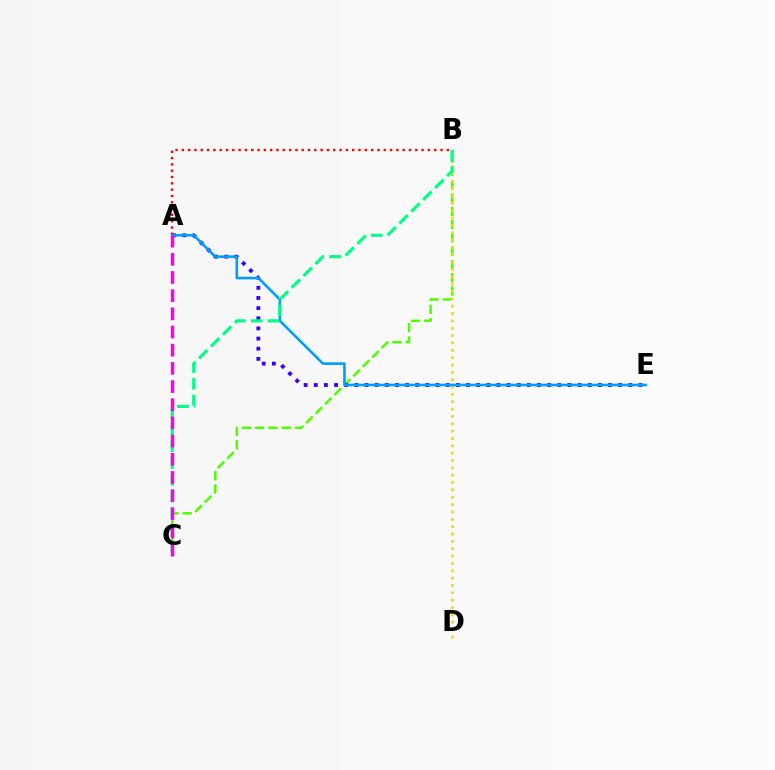{('B', 'C'): [{'color': '#4fff00', 'line_style': 'dashed', 'thickness': 1.8}, {'color': '#00ff86', 'line_style': 'dashed', 'thickness': 2.28}], ('A', 'B'): [{'color': '#ff0000', 'line_style': 'dotted', 'thickness': 1.71}], ('A', 'E'): [{'color': '#3700ff', 'line_style': 'dotted', 'thickness': 2.76}, {'color': '#009eff', 'line_style': 'solid', 'thickness': 1.88}], ('B', 'D'): [{'color': '#ffd500', 'line_style': 'dotted', 'thickness': 2.0}], ('A', 'C'): [{'color': '#ff00ed', 'line_style': 'dashed', 'thickness': 2.47}]}